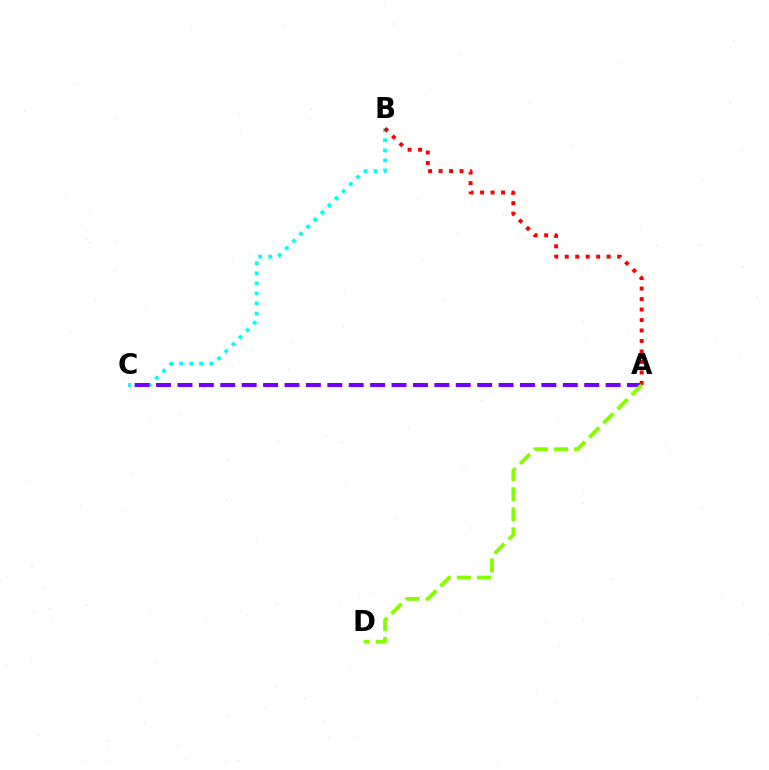{('B', 'C'): [{'color': '#00fff6', 'line_style': 'dotted', 'thickness': 2.73}], ('A', 'C'): [{'color': '#7200ff', 'line_style': 'dashed', 'thickness': 2.91}], ('A', 'B'): [{'color': '#ff0000', 'line_style': 'dotted', 'thickness': 2.85}], ('A', 'D'): [{'color': '#84ff00', 'line_style': 'dashed', 'thickness': 2.72}]}